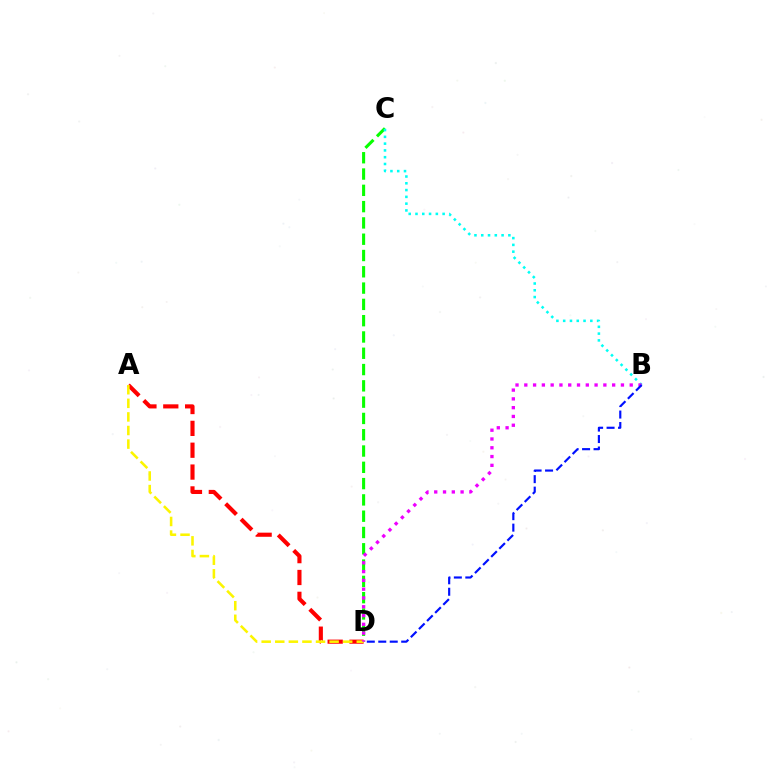{('C', 'D'): [{'color': '#08ff00', 'line_style': 'dashed', 'thickness': 2.21}], ('A', 'D'): [{'color': '#ff0000', 'line_style': 'dashed', 'thickness': 2.97}, {'color': '#fcf500', 'line_style': 'dashed', 'thickness': 1.85}], ('B', 'C'): [{'color': '#00fff6', 'line_style': 'dotted', 'thickness': 1.84}], ('B', 'D'): [{'color': '#ee00ff', 'line_style': 'dotted', 'thickness': 2.39}, {'color': '#0010ff', 'line_style': 'dashed', 'thickness': 1.56}]}